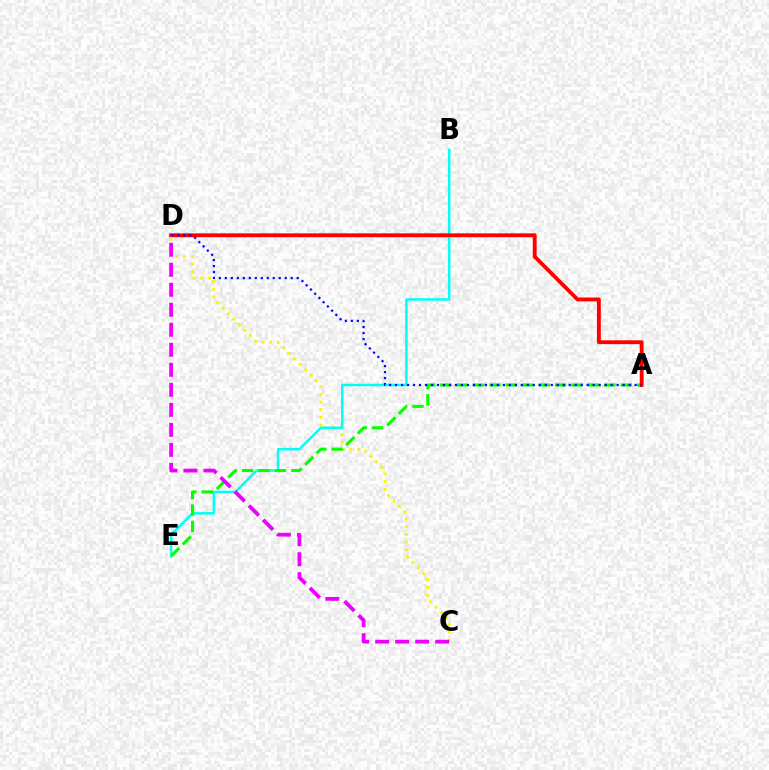{('C', 'D'): [{'color': '#fcf500', 'line_style': 'dotted', 'thickness': 2.1}, {'color': '#ee00ff', 'line_style': 'dashed', 'thickness': 2.72}], ('B', 'E'): [{'color': '#00fff6', 'line_style': 'solid', 'thickness': 1.78}], ('A', 'E'): [{'color': '#08ff00', 'line_style': 'dashed', 'thickness': 2.23}], ('A', 'D'): [{'color': '#ff0000', 'line_style': 'solid', 'thickness': 2.77}, {'color': '#0010ff', 'line_style': 'dotted', 'thickness': 1.63}]}